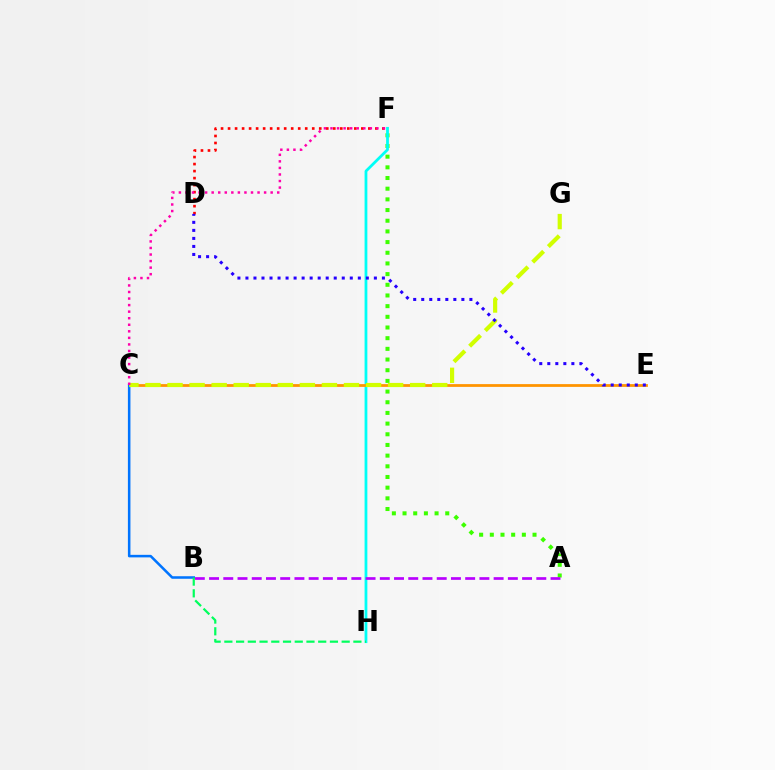{('A', 'F'): [{'color': '#3dff00', 'line_style': 'dotted', 'thickness': 2.9}], ('F', 'H'): [{'color': '#00fff6', 'line_style': 'solid', 'thickness': 2.0}], ('D', 'F'): [{'color': '#ff0000', 'line_style': 'dotted', 'thickness': 1.91}], ('C', 'E'): [{'color': '#ff9400', 'line_style': 'solid', 'thickness': 2.0}], ('B', 'C'): [{'color': '#0074ff', 'line_style': 'solid', 'thickness': 1.83}], ('C', 'G'): [{'color': '#d1ff00', 'line_style': 'dashed', 'thickness': 3.0}], ('D', 'E'): [{'color': '#2500ff', 'line_style': 'dotted', 'thickness': 2.18}], ('C', 'F'): [{'color': '#ff00ac', 'line_style': 'dotted', 'thickness': 1.78}], ('A', 'B'): [{'color': '#b900ff', 'line_style': 'dashed', 'thickness': 1.93}], ('B', 'H'): [{'color': '#00ff5c', 'line_style': 'dashed', 'thickness': 1.59}]}